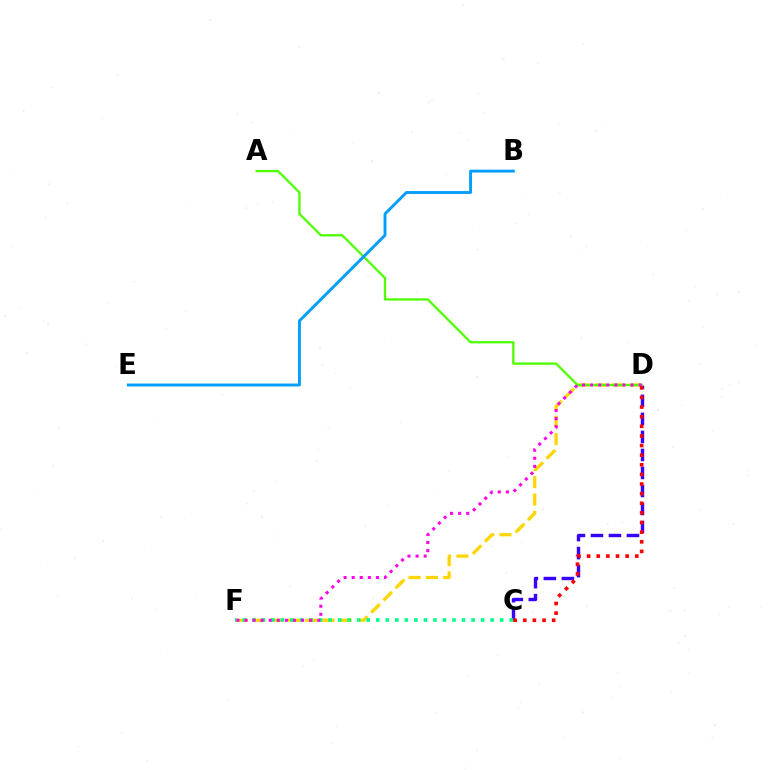{('D', 'F'): [{'color': '#ffd500', 'line_style': 'dashed', 'thickness': 2.35}, {'color': '#ff00ed', 'line_style': 'dotted', 'thickness': 2.2}], ('C', 'D'): [{'color': '#3700ff', 'line_style': 'dashed', 'thickness': 2.45}, {'color': '#ff0000', 'line_style': 'dotted', 'thickness': 2.61}], ('A', 'D'): [{'color': '#4fff00', 'line_style': 'solid', 'thickness': 1.66}], ('B', 'E'): [{'color': '#009eff', 'line_style': 'solid', 'thickness': 2.09}], ('C', 'F'): [{'color': '#00ff86', 'line_style': 'dotted', 'thickness': 2.59}]}